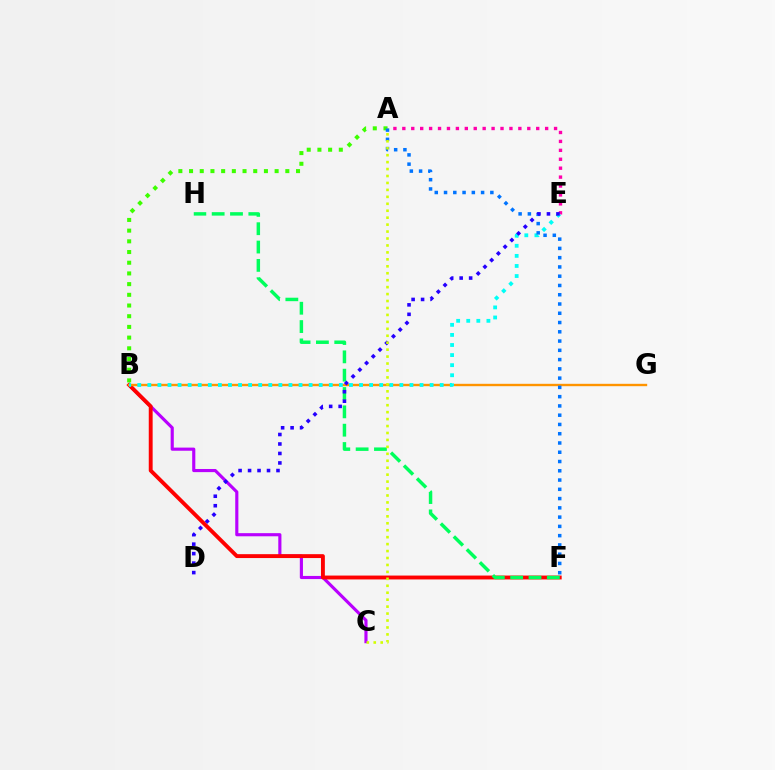{('B', 'C'): [{'color': '#b900ff', 'line_style': 'solid', 'thickness': 2.26}], ('A', 'E'): [{'color': '#ff00ac', 'line_style': 'dotted', 'thickness': 2.42}], ('B', 'F'): [{'color': '#ff0000', 'line_style': 'solid', 'thickness': 2.8}], ('A', 'B'): [{'color': '#3dff00', 'line_style': 'dotted', 'thickness': 2.91}], ('B', 'G'): [{'color': '#ff9400', 'line_style': 'solid', 'thickness': 1.71}], ('B', 'E'): [{'color': '#00fff6', 'line_style': 'dotted', 'thickness': 2.74}], ('A', 'F'): [{'color': '#0074ff', 'line_style': 'dotted', 'thickness': 2.52}], ('F', 'H'): [{'color': '#00ff5c', 'line_style': 'dashed', 'thickness': 2.49}], ('D', 'E'): [{'color': '#2500ff', 'line_style': 'dotted', 'thickness': 2.58}], ('A', 'C'): [{'color': '#d1ff00', 'line_style': 'dotted', 'thickness': 1.89}]}